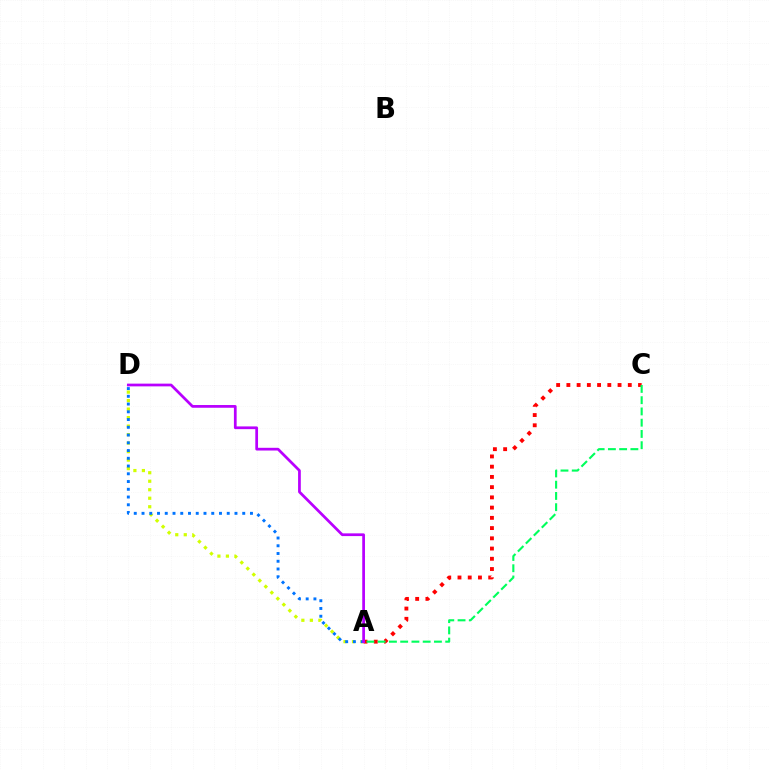{('A', 'C'): [{'color': '#ff0000', 'line_style': 'dotted', 'thickness': 2.78}, {'color': '#00ff5c', 'line_style': 'dashed', 'thickness': 1.53}], ('A', 'D'): [{'color': '#d1ff00', 'line_style': 'dotted', 'thickness': 2.31}, {'color': '#0074ff', 'line_style': 'dotted', 'thickness': 2.1}, {'color': '#b900ff', 'line_style': 'solid', 'thickness': 1.97}]}